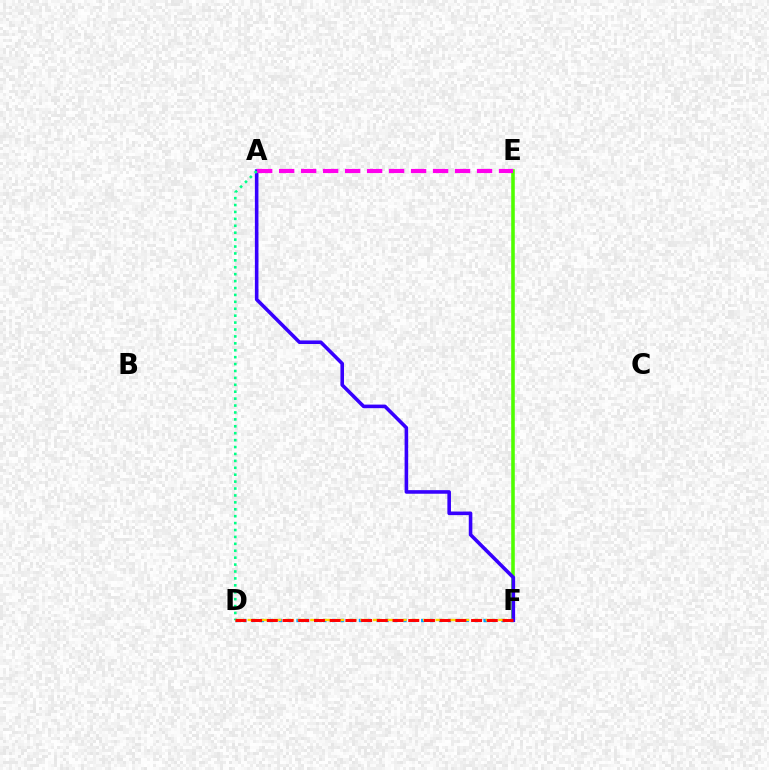{('D', 'F'): [{'color': '#009eff', 'line_style': 'dotted', 'thickness': 2.42}, {'color': '#ffd500', 'line_style': 'dashed', 'thickness': 1.7}, {'color': '#ff0000', 'line_style': 'dashed', 'thickness': 2.13}], ('E', 'F'): [{'color': '#4fff00', 'line_style': 'solid', 'thickness': 2.57}], ('A', 'F'): [{'color': '#3700ff', 'line_style': 'solid', 'thickness': 2.58}], ('A', 'E'): [{'color': '#ff00ed', 'line_style': 'dashed', 'thickness': 2.99}], ('A', 'D'): [{'color': '#00ff86', 'line_style': 'dotted', 'thickness': 1.88}]}